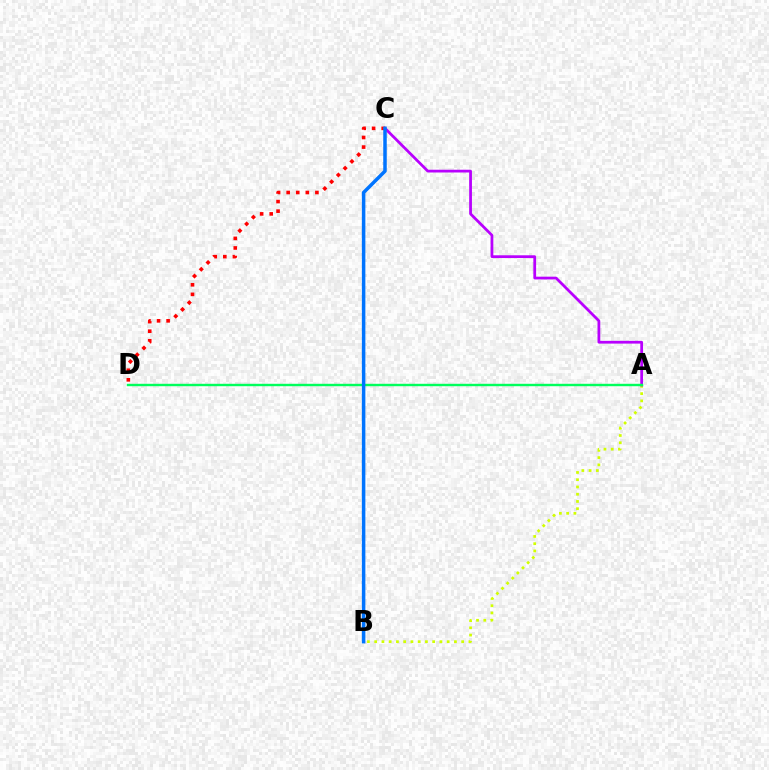{('C', 'D'): [{'color': '#ff0000', 'line_style': 'dotted', 'thickness': 2.6}], ('A', 'B'): [{'color': '#d1ff00', 'line_style': 'dotted', 'thickness': 1.97}], ('A', 'C'): [{'color': '#b900ff', 'line_style': 'solid', 'thickness': 1.99}], ('A', 'D'): [{'color': '#00ff5c', 'line_style': 'solid', 'thickness': 1.74}], ('B', 'C'): [{'color': '#0074ff', 'line_style': 'solid', 'thickness': 2.52}]}